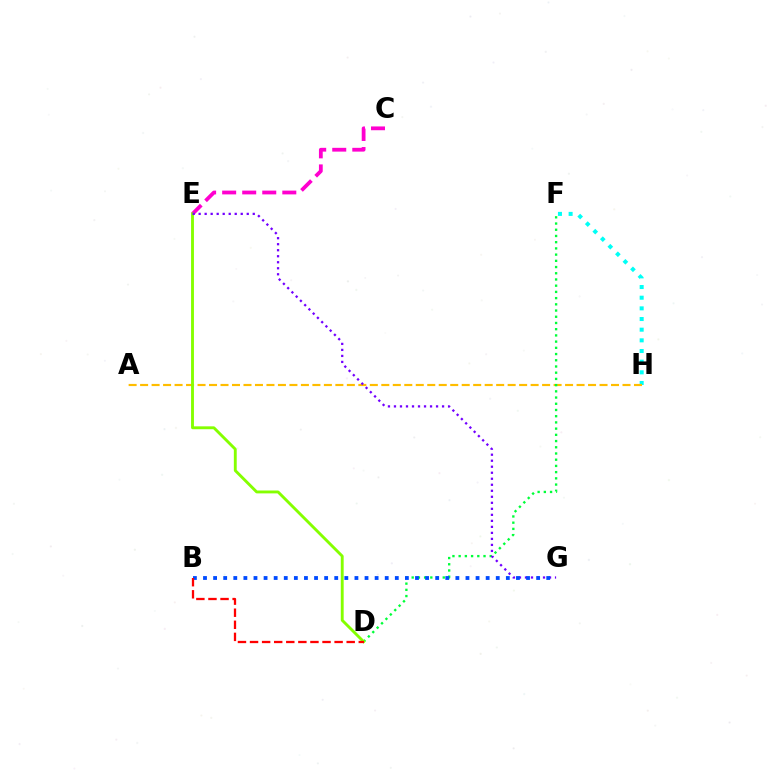{('C', 'E'): [{'color': '#ff00cf', 'line_style': 'dashed', 'thickness': 2.72}], ('F', 'H'): [{'color': '#00fff6', 'line_style': 'dotted', 'thickness': 2.9}], ('A', 'H'): [{'color': '#ffbd00', 'line_style': 'dashed', 'thickness': 1.56}], ('D', 'F'): [{'color': '#00ff39', 'line_style': 'dotted', 'thickness': 1.69}], ('D', 'E'): [{'color': '#84ff00', 'line_style': 'solid', 'thickness': 2.07}], ('E', 'G'): [{'color': '#7200ff', 'line_style': 'dotted', 'thickness': 1.63}], ('B', 'G'): [{'color': '#004bff', 'line_style': 'dotted', 'thickness': 2.74}], ('B', 'D'): [{'color': '#ff0000', 'line_style': 'dashed', 'thickness': 1.64}]}